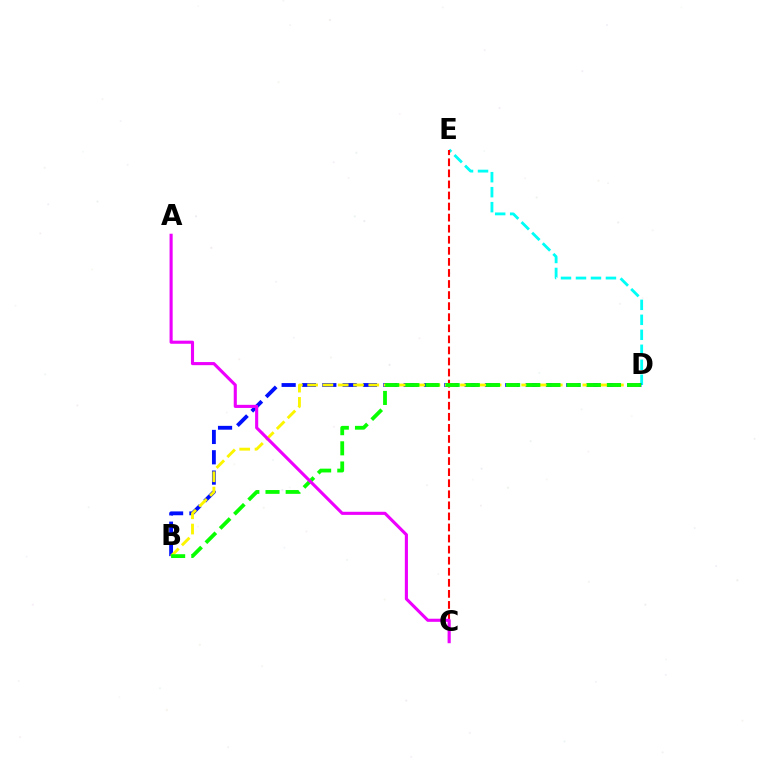{('D', 'E'): [{'color': '#00fff6', 'line_style': 'dashed', 'thickness': 2.04}], ('B', 'D'): [{'color': '#0010ff', 'line_style': 'dashed', 'thickness': 2.76}, {'color': '#fcf500', 'line_style': 'dashed', 'thickness': 2.08}, {'color': '#08ff00', 'line_style': 'dashed', 'thickness': 2.74}], ('C', 'E'): [{'color': '#ff0000', 'line_style': 'dashed', 'thickness': 1.5}], ('A', 'C'): [{'color': '#ee00ff', 'line_style': 'solid', 'thickness': 2.23}]}